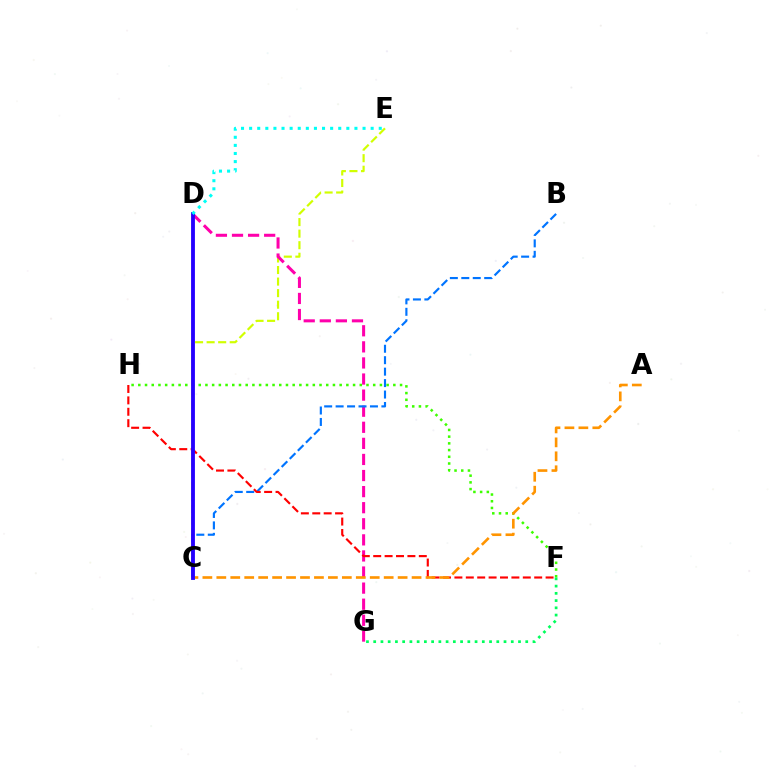{('C', 'E'): [{'color': '#d1ff00', 'line_style': 'dashed', 'thickness': 1.57}], ('F', 'H'): [{'color': '#3dff00', 'line_style': 'dotted', 'thickness': 1.82}, {'color': '#ff0000', 'line_style': 'dashed', 'thickness': 1.55}], ('F', 'G'): [{'color': '#00ff5c', 'line_style': 'dotted', 'thickness': 1.97}], ('C', 'D'): [{'color': '#b900ff', 'line_style': 'dotted', 'thickness': 1.61}, {'color': '#2500ff', 'line_style': 'solid', 'thickness': 2.76}], ('D', 'G'): [{'color': '#ff00ac', 'line_style': 'dashed', 'thickness': 2.18}], ('B', 'C'): [{'color': '#0074ff', 'line_style': 'dashed', 'thickness': 1.56}], ('A', 'C'): [{'color': '#ff9400', 'line_style': 'dashed', 'thickness': 1.89}], ('D', 'E'): [{'color': '#00fff6', 'line_style': 'dotted', 'thickness': 2.2}]}